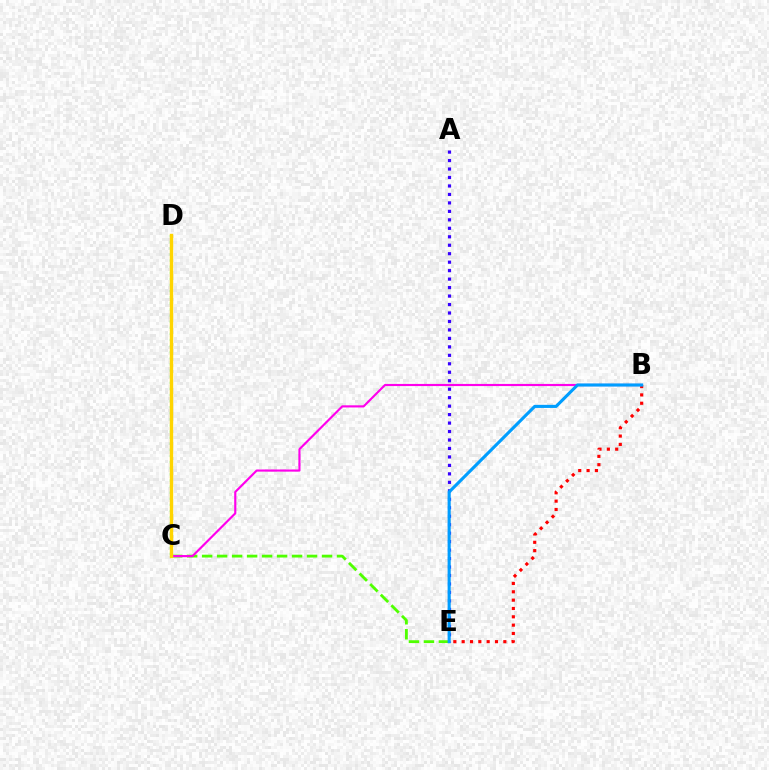{('B', 'E'): [{'color': '#ff0000', 'line_style': 'dotted', 'thickness': 2.27}, {'color': '#009eff', 'line_style': 'solid', 'thickness': 2.24}], ('A', 'E'): [{'color': '#3700ff', 'line_style': 'dotted', 'thickness': 2.3}], ('C', 'E'): [{'color': '#4fff00', 'line_style': 'dashed', 'thickness': 2.04}], ('B', 'C'): [{'color': '#ff00ed', 'line_style': 'solid', 'thickness': 1.55}], ('C', 'D'): [{'color': '#00ff86', 'line_style': 'dotted', 'thickness': 1.66}, {'color': '#ffd500', 'line_style': 'solid', 'thickness': 2.43}]}